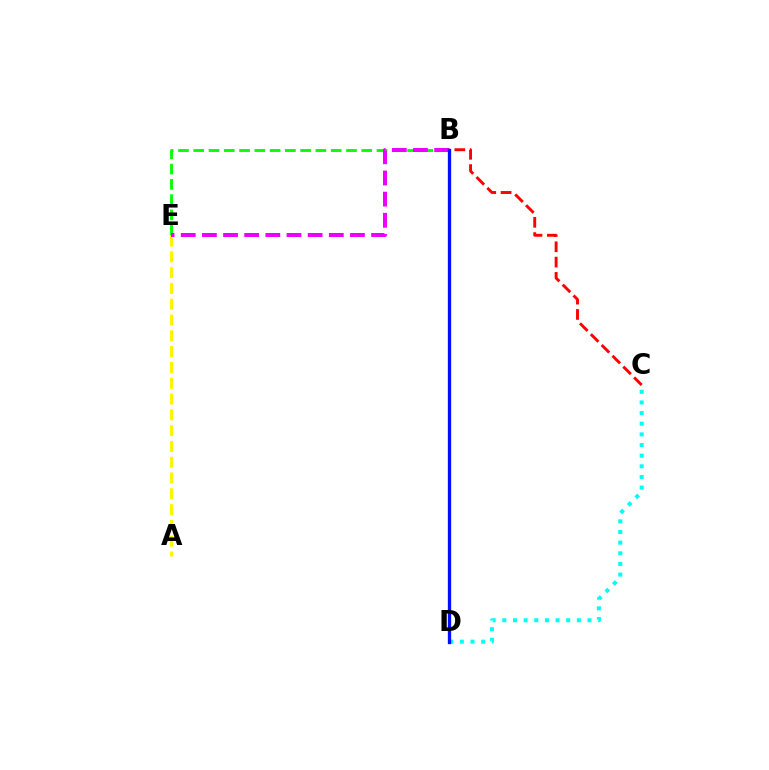{('B', 'E'): [{'color': '#08ff00', 'line_style': 'dashed', 'thickness': 2.07}, {'color': '#ee00ff', 'line_style': 'dashed', 'thickness': 2.87}], ('C', 'D'): [{'color': '#00fff6', 'line_style': 'dotted', 'thickness': 2.89}], ('B', 'C'): [{'color': '#ff0000', 'line_style': 'dashed', 'thickness': 2.08}], ('A', 'E'): [{'color': '#fcf500', 'line_style': 'dashed', 'thickness': 2.15}], ('B', 'D'): [{'color': '#0010ff', 'line_style': 'solid', 'thickness': 2.39}]}